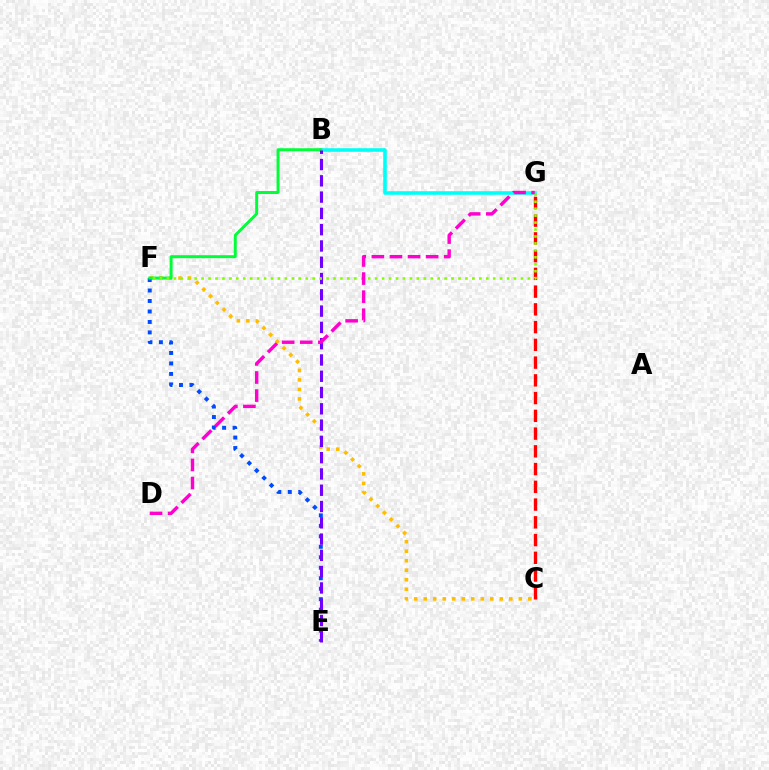{('B', 'G'): [{'color': '#00fff6', 'line_style': 'solid', 'thickness': 2.57}], ('C', 'G'): [{'color': '#ff0000', 'line_style': 'dashed', 'thickness': 2.41}], ('C', 'F'): [{'color': '#ffbd00', 'line_style': 'dotted', 'thickness': 2.58}], ('E', 'F'): [{'color': '#004bff', 'line_style': 'dotted', 'thickness': 2.85}], ('B', 'F'): [{'color': '#00ff39', 'line_style': 'solid', 'thickness': 2.14}], ('B', 'E'): [{'color': '#7200ff', 'line_style': 'dashed', 'thickness': 2.21}], ('F', 'G'): [{'color': '#84ff00', 'line_style': 'dotted', 'thickness': 1.89}], ('D', 'G'): [{'color': '#ff00cf', 'line_style': 'dashed', 'thickness': 2.46}]}